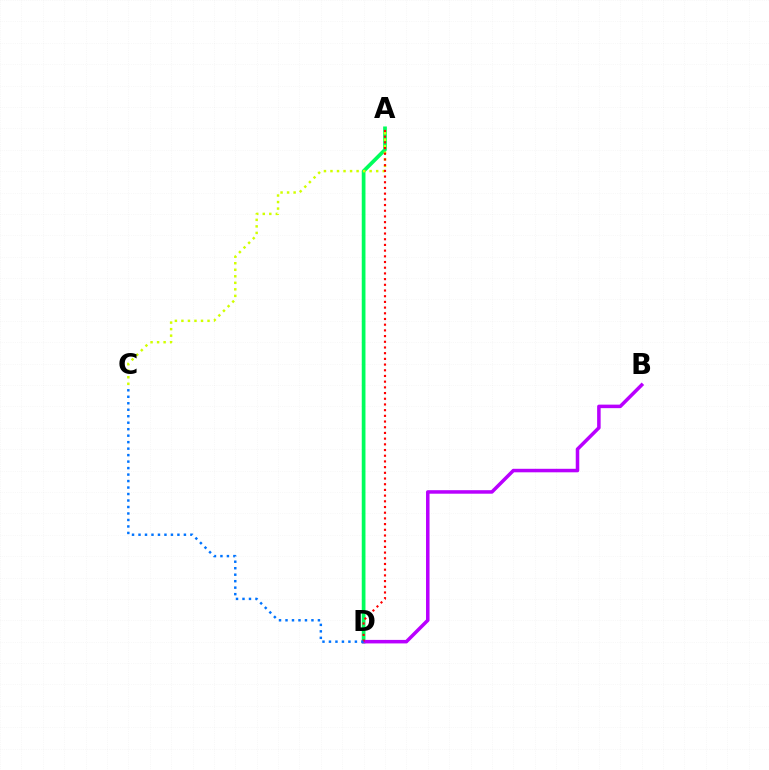{('A', 'D'): [{'color': '#00ff5c', 'line_style': 'solid', 'thickness': 2.68}, {'color': '#ff0000', 'line_style': 'dotted', 'thickness': 1.55}], ('A', 'C'): [{'color': '#d1ff00', 'line_style': 'dotted', 'thickness': 1.77}], ('B', 'D'): [{'color': '#b900ff', 'line_style': 'solid', 'thickness': 2.53}], ('C', 'D'): [{'color': '#0074ff', 'line_style': 'dotted', 'thickness': 1.76}]}